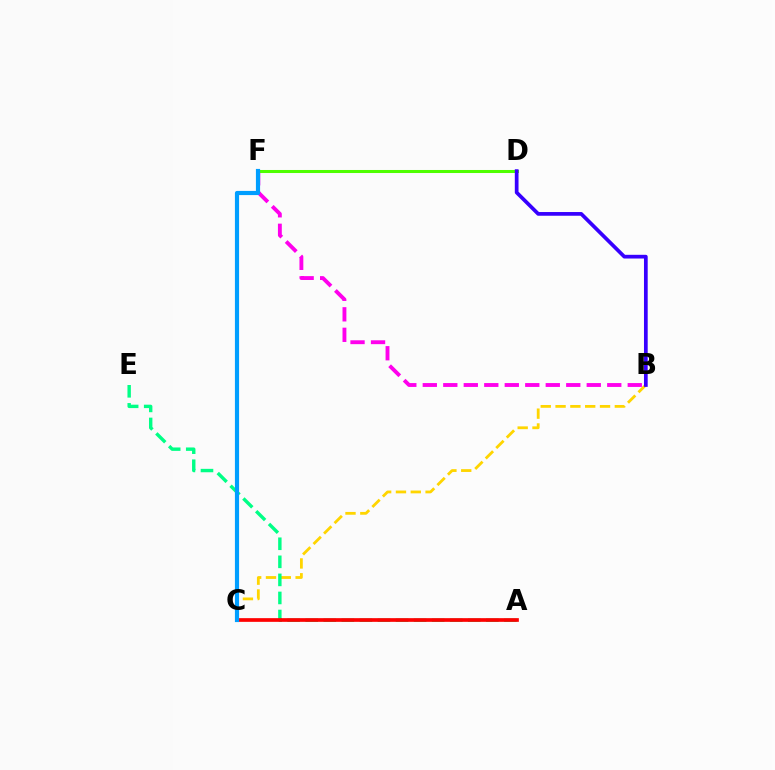{('B', 'F'): [{'color': '#ff00ed', 'line_style': 'dashed', 'thickness': 2.78}], ('D', 'F'): [{'color': '#4fff00', 'line_style': 'solid', 'thickness': 2.19}], ('B', 'C'): [{'color': '#ffd500', 'line_style': 'dashed', 'thickness': 2.01}], ('A', 'E'): [{'color': '#00ff86', 'line_style': 'dashed', 'thickness': 2.45}], ('A', 'C'): [{'color': '#ff0000', 'line_style': 'solid', 'thickness': 2.66}], ('B', 'D'): [{'color': '#3700ff', 'line_style': 'solid', 'thickness': 2.68}], ('C', 'F'): [{'color': '#009eff', 'line_style': 'solid', 'thickness': 3.0}]}